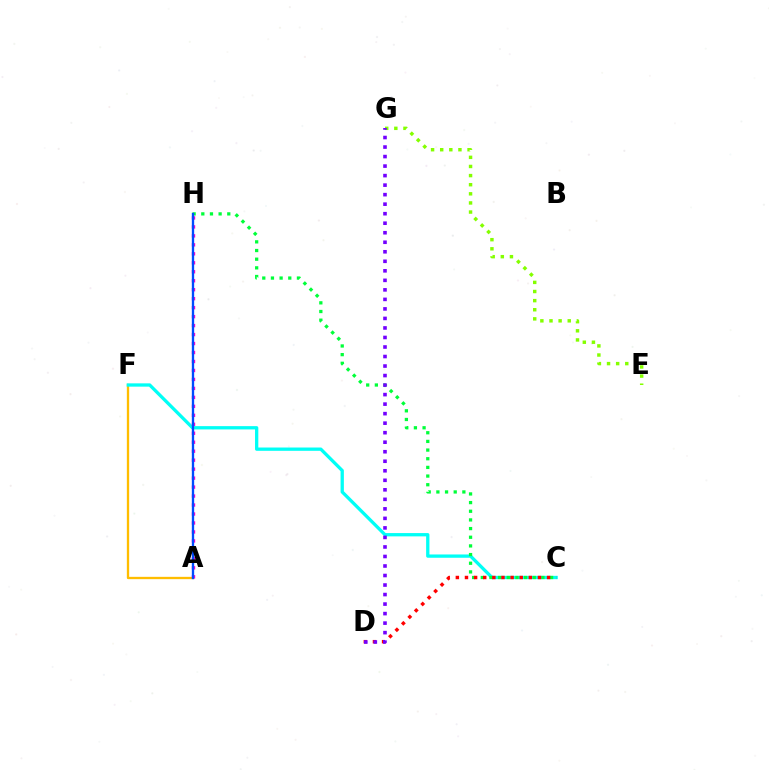{('E', 'G'): [{'color': '#84ff00', 'line_style': 'dotted', 'thickness': 2.48}], ('A', 'F'): [{'color': '#ffbd00', 'line_style': 'solid', 'thickness': 1.67}], ('C', 'F'): [{'color': '#00fff6', 'line_style': 'solid', 'thickness': 2.37}], ('A', 'H'): [{'color': '#ff00cf', 'line_style': 'dotted', 'thickness': 2.44}, {'color': '#004bff', 'line_style': 'solid', 'thickness': 1.68}], ('C', 'H'): [{'color': '#00ff39', 'line_style': 'dotted', 'thickness': 2.35}], ('C', 'D'): [{'color': '#ff0000', 'line_style': 'dotted', 'thickness': 2.48}], ('D', 'G'): [{'color': '#7200ff', 'line_style': 'dotted', 'thickness': 2.59}]}